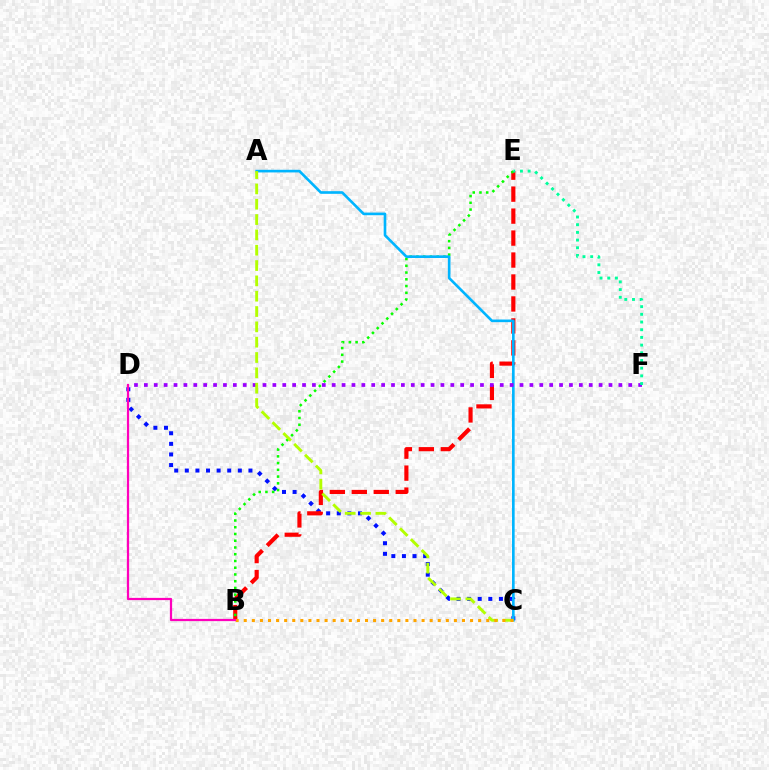{('C', 'D'): [{'color': '#0010ff', 'line_style': 'dotted', 'thickness': 2.88}], ('B', 'E'): [{'color': '#ff0000', 'line_style': 'dashed', 'thickness': 2.98}, {'color': '#08ff00', 'line_style': 'dotted', 'thickness': 1.83}], ('A', 'C'): [{'color': '#00b5ff', 'line_style': 'solid', 'thickness': 1.9}, {'color': '#b3ff00', 'line_style': 'dashed', 'thickness': 2.08}], ('D', 'F'): [{'color': '#9b00ff', 'line_style': 'dotted', 'thickness': 2.69}], ('E', 'F'): [{'color': '#00ff9d', 'line_style': 'dotted', 'thickness': 2.09}], ('B', 'C'): [{'color': '#ffa500', 'line_style': 'dotted', 'thickness': 2.2}], ('B', 'D'): [{'color': '#ff00bd', 'line_style': 'solid', 'thickness': 1.61}]}